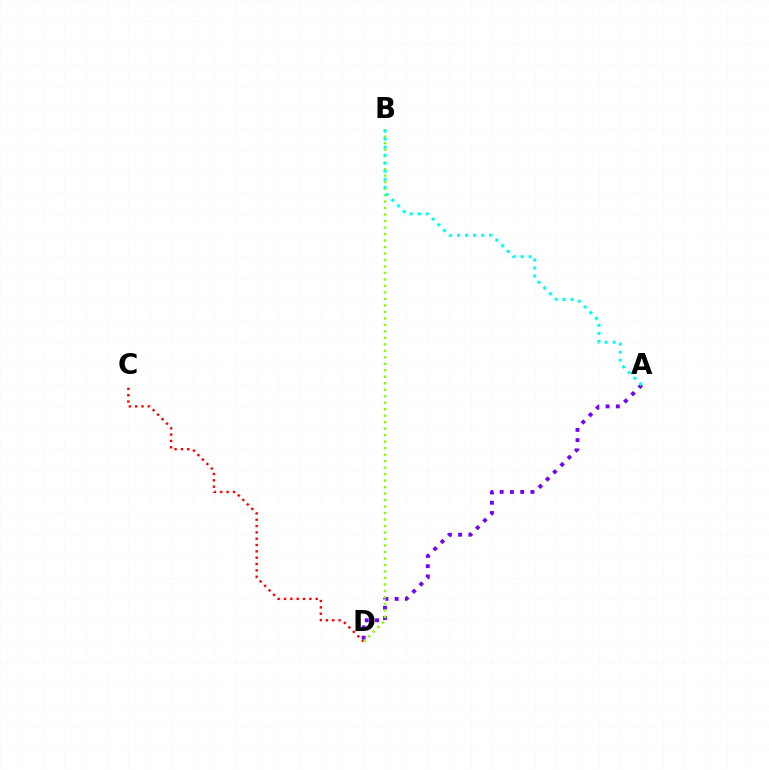{('A', 'D'): [{'color': '#7200ff', 'line_style': 'dotted', 'thickness': 2.79}], ('C', 'D'): [{'color': '#ff0000', 'line_style': 'dotted', 'thickness': 1.72}], ('B', 'D'): [{'color': '#84ff00', 'line_style': 'dotted', 'thickness': 1.76}], ('A', 'B'): [{'color': '#00fff6', 'line_style': 'dotted', 'thickness': 2.18}]}